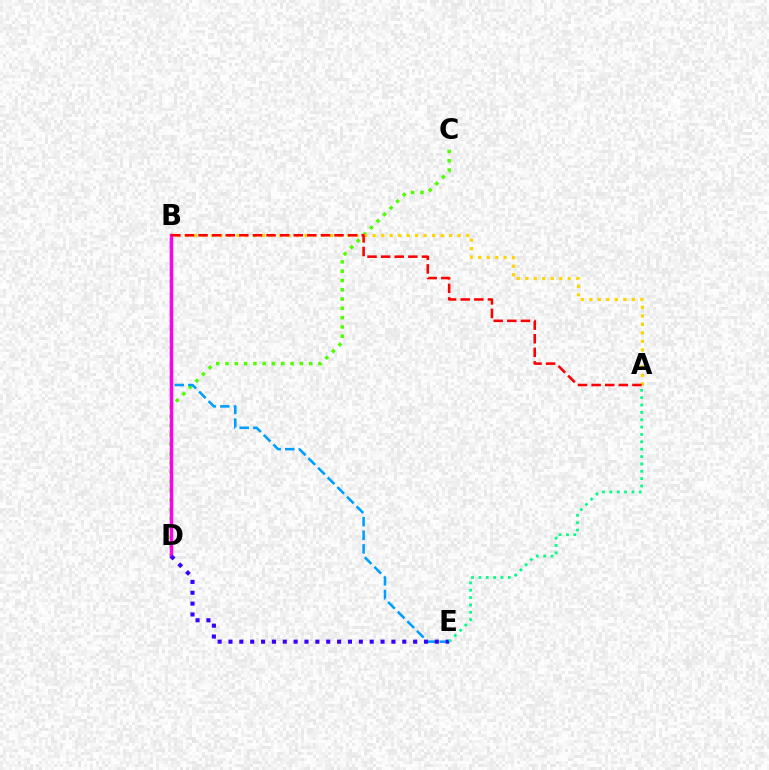{('C', 'D'): [{'color': '#4fff00', 'line_style': 'dotted', 'thickness': 2.52}], ('B', 'E'): [{'color': '#009eff', 'line_style': 'dashed', 'thickness': 1.85}], ('B', 'D'): [{'color': '#ff00ed', 'line_style': 'solid', 'thickness': 2.49}], ('D', 'E'): [{'color': '#3700ff', 'line_style': 'dotted', 'thickness': 2.95}], ('A', 'E'): [{'color': '#00ff86', 'line_style': 'dotted', 'thickness': 2.0}], ('A', 'B'): [{'color': '#ffd500', 'line_style': 'dotted', 'thickness': 2.31}, {'color': '#ff0000', 'line_style': 'dashed', 'thickness': 1.85}]}